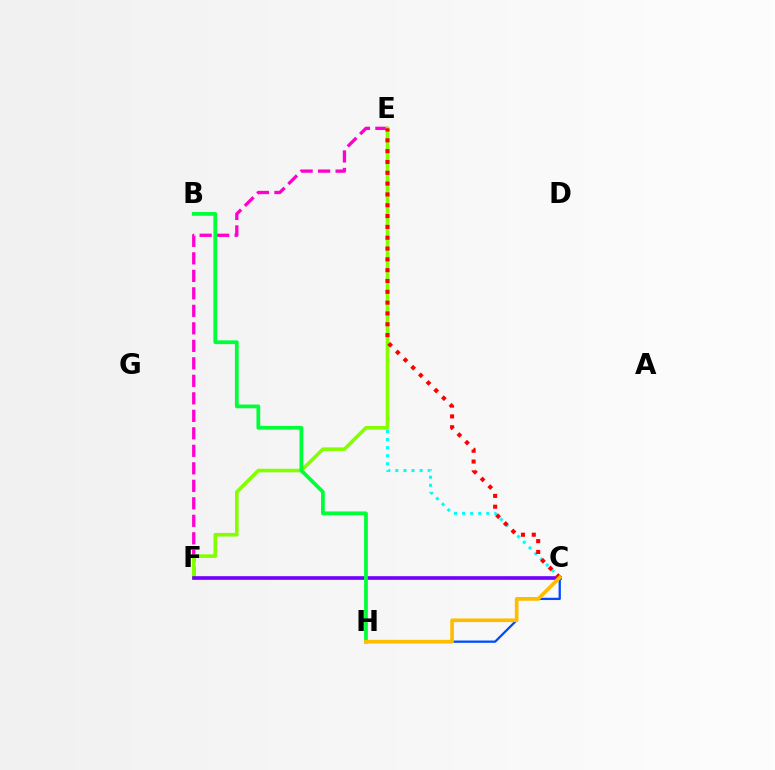{('E', 'F'): [{'color': '#ff00cf', 'line_style': 'dashed', 'thickness': 2.38}, {'color': '#84ff00', 'line_style': 'solid', 'thickness': 2.59}], ('C', 'E'): [{'color': '#00fff6', 'line_style': 'dotted', 'thickness': 2.19}, {'color': '#ff0000', 'line_style': 'dotted', 'thickness': 2.94}], ('C', 'F'): [{'color': '#7200ff', 'line_style': 'solid', 'thickness': 2.63}], ('C', 'H'): [{'color': '#004bff', 'line_style': 'solid', 'thickness': 1.64}, {'color': '#ffbd00', 'line_style': 'solid', 'thickness': 2.64}], ('B', 'H'): [{'color': '#00ff39', 'line_style': 'solid', 'thickness': 2.71}]}